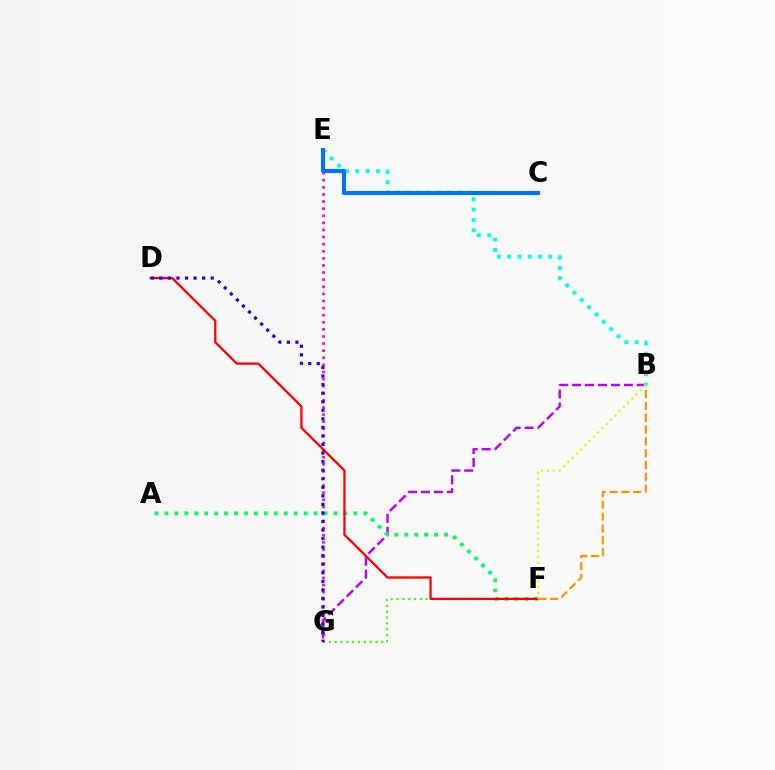{('B', 'G'): [{'color': '#b900ff', 'line_style': 'dashed', 'thickness': 1.76}], ('B', 'E'): [{'color': '#00fff6', 'line_style': 'dotted', 'thickness': 2.8}], ('F', 'G'): [{'color': '#3dff00', 'line_style': 'dotted', 'thickness': 1.58}], ('E', 'G'): [{'color': '#ff00ac', 'line_style': 'dotted', 'thickness': 1.93}], ('A', 'F'): [{'color': '#00ff5c', 'line_style': 'dotted', 'thickness': 2.7}], ('D', 'F'): [{'color': '#ff0000', 'line_style': 'solid', 'thickness': 1.64}], ('C', 'E'): [{'color': '#0074ff', 'line_style': 'solid', 'thickness': 2.93}], ('D', 'G'): [{'color': '#2500ff', 'line_style': 'dotted', 'thickness': 2.32}], ('B', 'F'): [{'color': '#ff9400', 'line_style': 'dashed', 'thickness': 1.61}, {'color': '#d1ff00', 'line_style': 'dotted', 'thickness': 1.63}]}